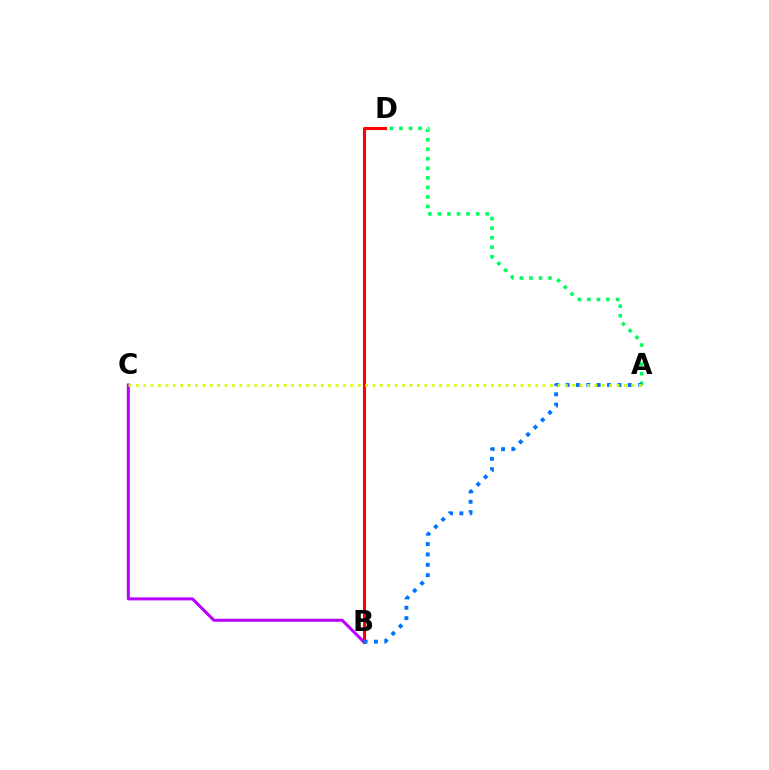{('A', 'D'): [{'color': '#00ff5c', 'line_style': 'dotted', 'thickness': 2.59}], ('B', 'C'): [{'color': '#b900ff', 'line_style': 'solid', 'thickness': 2.17}], ('B', 'D'): [{'color': '#ff0000', 'line_style': 'solid', 'thickness': 2.24}], ('A', 'B'): [{'color': '#0074ff', 'line_style': 'dotted', 'thickness': 2.82}], ('A', 'C'): [{'color': '#d1ff00', 'line_style': 'dotted', 'thickness': 2.01}]}